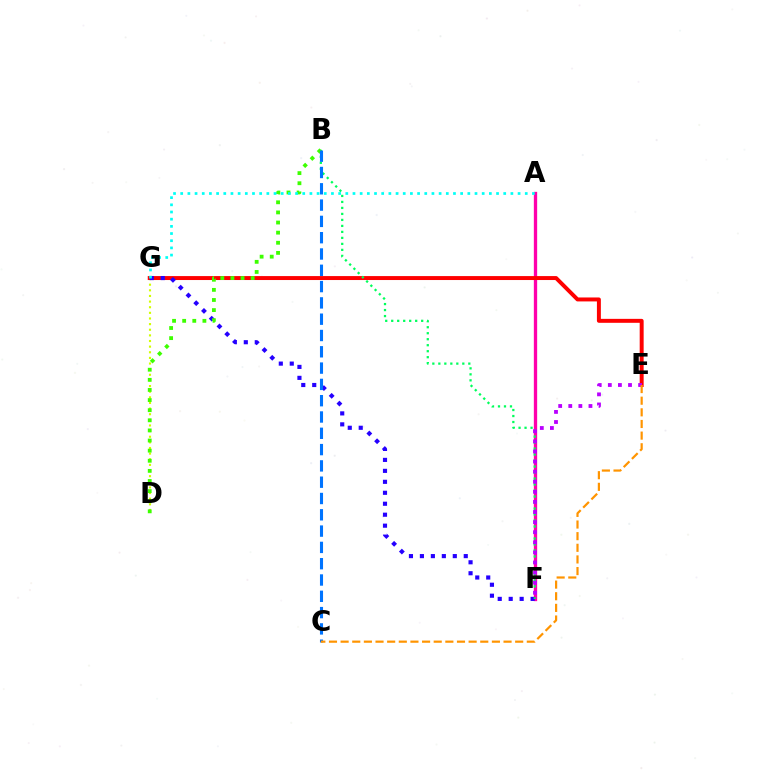{('D', 'G'): [{'color': '#d1ff00', 'line_style': 'dotted', 'thickness': 1.53}], ('A', 'F'): [{'color': '#ff00ac', 'line_style': 'solid', 'thickness': 2.38}], ('E', 'G'): [{'color': '#ff0000', 'line_style': 'solid', 'thickness': 2.85}], ('F', 'G'): [{'color': '#2500ff', 'line_style': 'dotted', 'thickness': 2.98}], ('B', 'F'): [{'color': '#00ff5c', 'line_style': 'dotted', 'thickness': 1.63}], ('E', 'F'): [{'color': '#b900ff', 'line_style': 'dotted', 'thickness': 2.74}], ('B', 'D'): [{'color': '#3dff00', 'line_style': 'dotted', 'thickness': 2.75}], ('B', 'C'): [{'color': '#0074ff', 'line_style': 'dashed', 'thickness': 2.21}], ('C', 'E'): [{'color': '#ff9400', 'line_style': 'dashed', 'thickness': 1.58}], ('A', 'G'): [{'color': '#00fff6', 'line_style': 'dotted', 'thickness': 1.95}]}